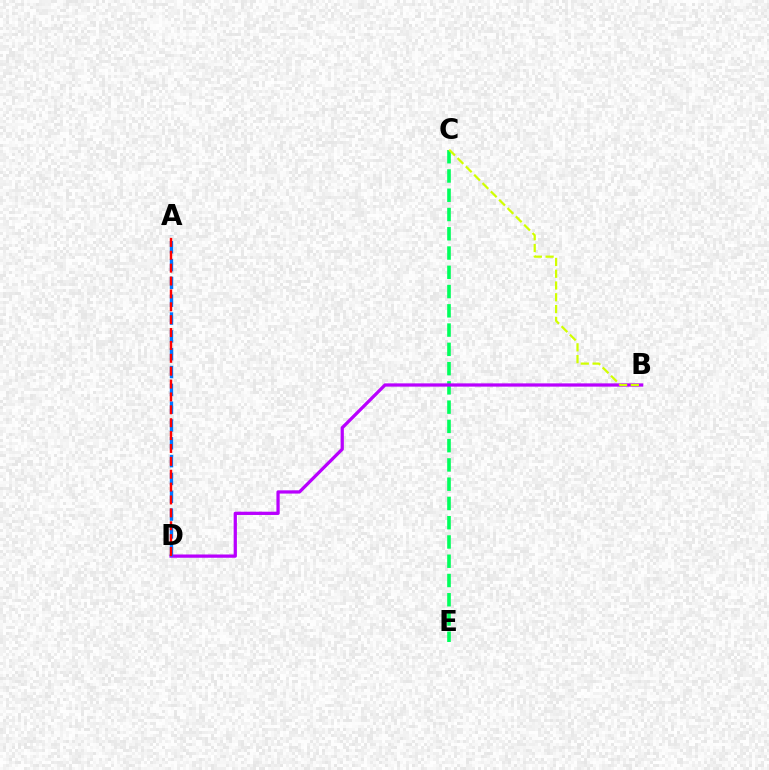{('C', 'E'): [{'color': '#00ff5c', 'line_style': 'dashed', 'thickness': 2.62}], ('B', 'D'): [{'color': '#b900ff', 'line_style': 'solid', 'thickness': 2.35}], ('A', 'D'): [{'color': '#0074ff', 'line_style': 'dashed', 'thickness': 2.42}, {'color': '#ff0000', 'line_style': 'dashed', 'thickness': 1.75}], ('B', 'C'): [{'color': '#d1ff00', 'line_style': 'dashed', 'thickness': 1.6}]}